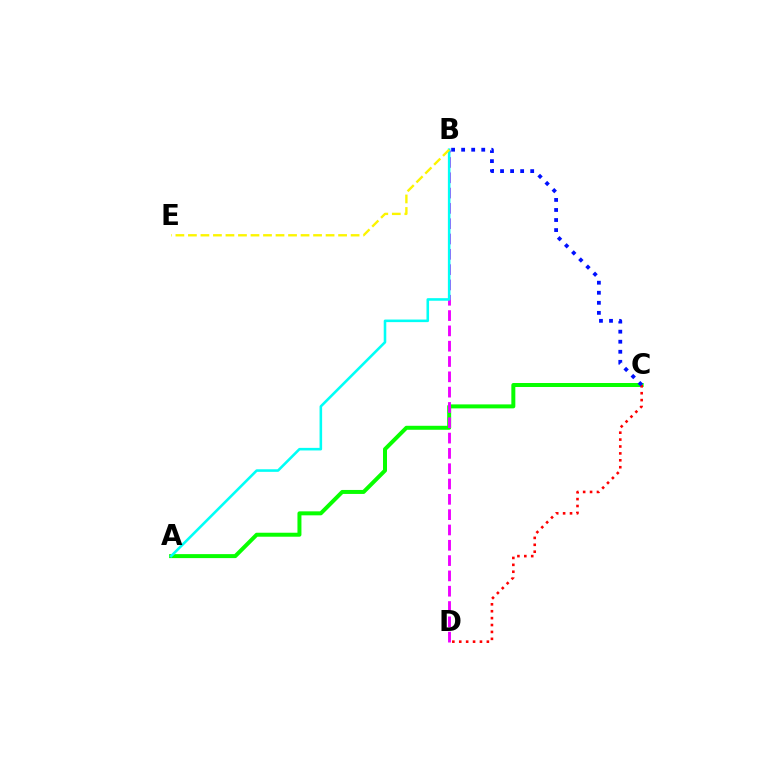{('A', 'C'): [{'color': '#08ff00', 'line_style': 'solid', 'thickness': 2.87}], ('B', 'D'): [{'color': '#ee00ff', 'line_style': 'dashed', 'thickness': 2.08}], ('A', 'B'): [{'color': '#00fff6', 'line_style': 'solid', 'thickness': 1.86}], ('C', 'D'): [{'color': '#ff0000', 'line_style': 'dotted', 'thickness': 1.88}], ('B', 'C'): [{'color': '#0010ff', 'line_style': 'dotted', 'thickness': 2.73}], ('B', 'E'): [{'color': '#fcf500', 'line_style': 'dashed', 'thickness': 1.7}]}